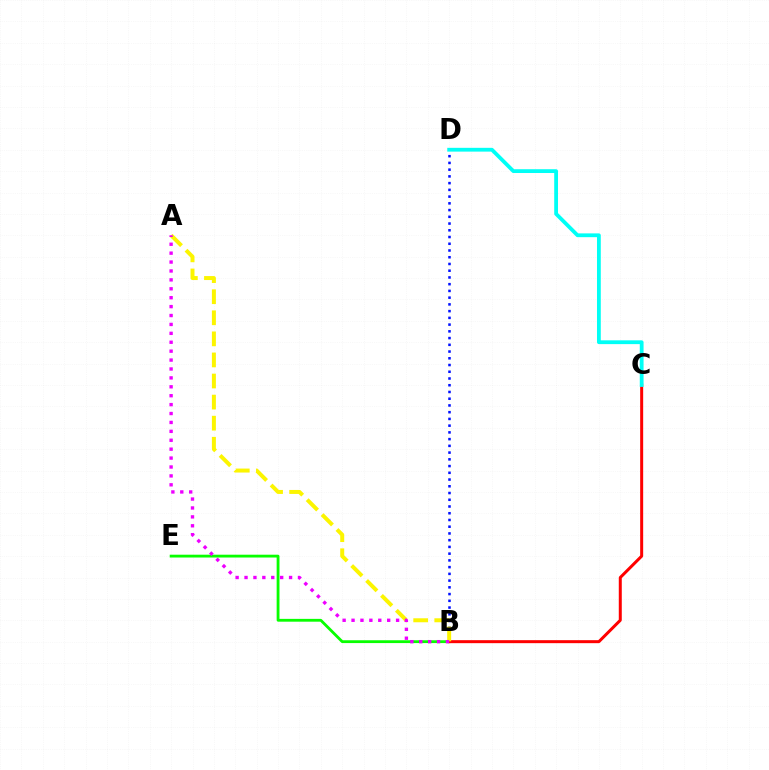{('B', 'D'): [{'color': '#0010ff', 'line_style': 'dotted', 'thickness': 1.83}], ('B', 'E'): [{'color': '#08ff00', 'line_style': 'solid', 'thickness': 2.03}], ('B', 'C'): [{'color': '#ff0000', 'line_style': 'solid', 'thickness': 2.16}], ('A', 'B'): [{'color': '#fcf500', 'line_style': 'dashed', 'thickness': 2.86}, {'color': '#ee00ff', 'line_style': 'dotted', 'thickness': 2.42}], ('C', 'D'): [{'color': '#00fff6', 'line_style': 'solid', 'thickness': 2.73}]}